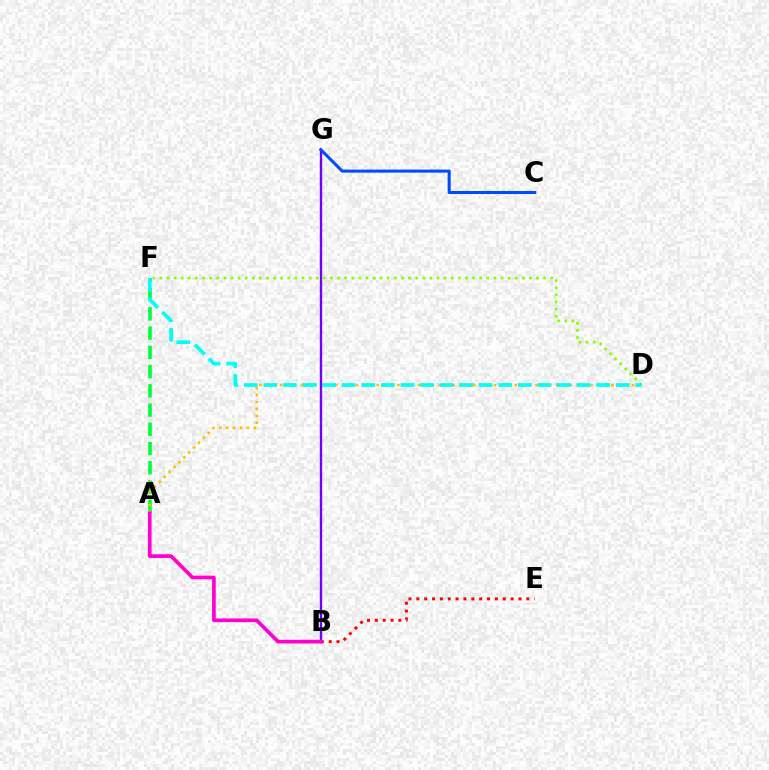{('A', 'F'): [{'color': '#00ff39', 'line_style': 'dashed', 'thickness': 2.61}], ('A', 'D'): [{'color': '#ffbd00', 'line_style': 'dotted', 'thickness': 1.87}], ('B', 'E'): [{'color': '#ff0000', 'line_style': 'dotted', 'thickness': 2.14}], ('B', 'G'): [{'color': '#7200ff', 'line_style': 'solid', 'thickness': 1.7}], ('D', 'F'): [{'color': '#84ff00', 'line_style': 'dotted', 'thickness': 1.93}, {'color': '#00fff6', 'line_style': 'dashed', 'thickness': 2.66}], ('A', 'B'): [{'color': '#ff00cf', 'line_style': 'solid', 'thickness': 2.64}], ('C', 'G'): [{'color': '#004bff', 'line_style': 'solid', 'thickness': 2.19}]}